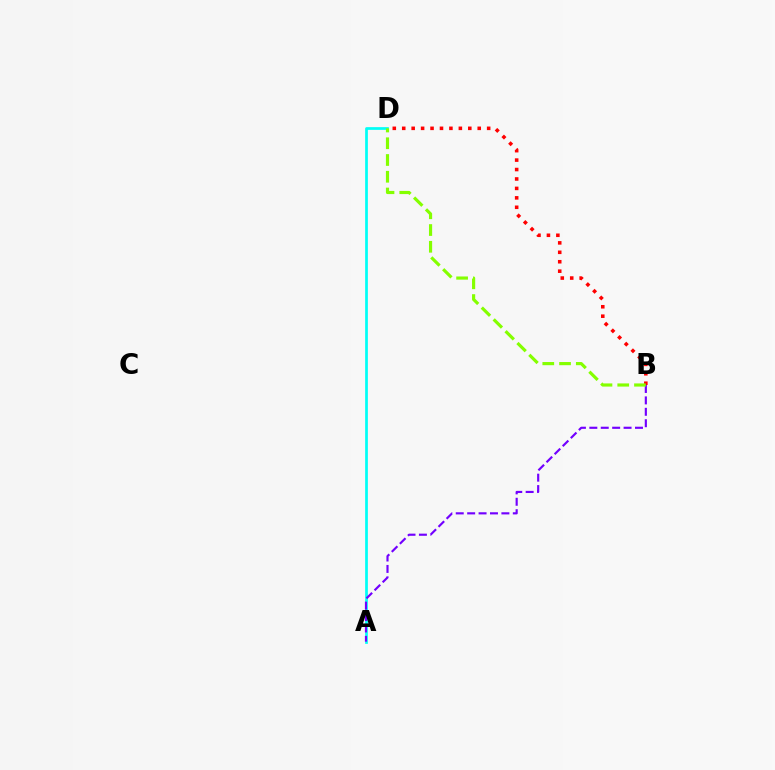{('A', 'D'): [{'color': '#00fff6', 'line_style': 'solid', 'thickness': 1.96}], ('A', 'B'): [{'color': '#7200ff', 'line_style': 'dashed', 'thickness': 1.55}], ('B', 'D'): [{'color': '#ff0000', 'line_style': 'dotted', 'thickness': 2.56}, {'color': '#84ff00', 'line_style': 'dashed', 'thickness': 2.28}]}